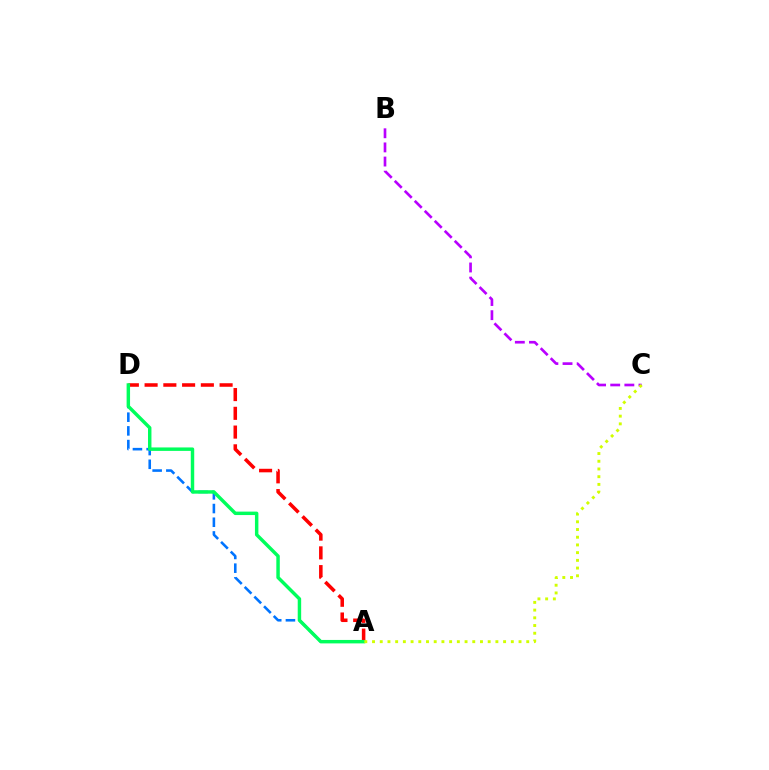{('A', 'D'): [{'color': '#0074ff', 'line_style': 'dashed', 'thickness': 1.86}, {'color': '#ff0000', 'line_style': 'dashed', 'thickness': 2.55}, {'color': '#00ff5c', 'line_style': 'solid', 'thickness': 2.48}], ('B', 'C'): [{'color': '#b900ff', 'line_style': 'dashed', 'thickness': 1.92}], ('A', 'C'): [{'color': '#d1ff00', 'line_style': 'dotted', 'thickness': 2.09}]}